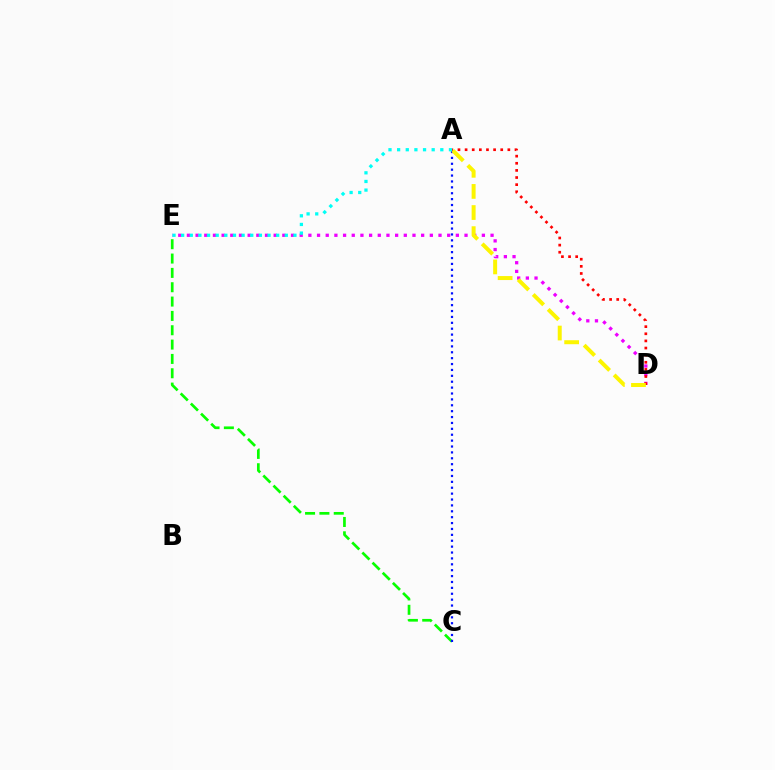{('C', 'E'): [{'color': '#08ff00', 'line_style': 'dashed', 'thickness': 1.95}], ('D', 'E'): [{'color': '#ee00ff', 'line_style': 'dotted', 'thickness': 2.36}], ('A', 'D'): [{'color': '#ff0000', 'line_style': 'dotted', 'thickness': 1.94}, {'color': '#fcf500', 'line_style': 'dashed', 'thickness': 2.87}], ('A', 'C'): [{'color': '#0010ff', 'line_style': 'dotted', 'thickness': 1.6}], ('A', 'E'): [{'color': '#00fff6', 'line_style': 'dotted', 'thickness': 2.35}]}